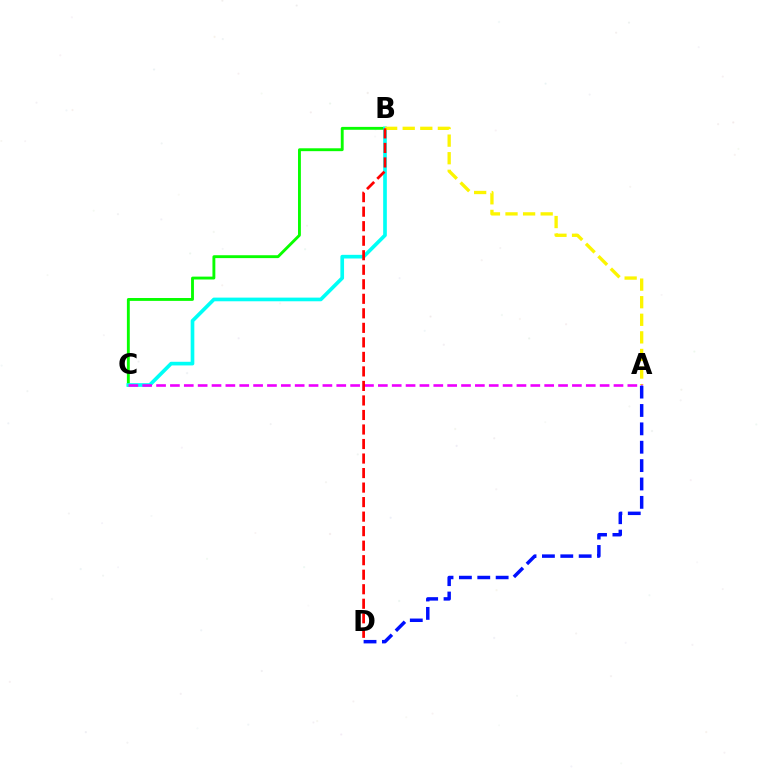{('B', 'C'): [{'color': '#08ff00', 'line_style': 'solid', 'thickness': 2.07}, {'color': '#00fff6', 'line_style': 'solid', 'thickness': 2.64}], ('A', 'B'): [{'color': '#fcf500', 'line_style': 'dashed', 'thickness': 2.39}], ('A', 'C'): [{'color': '#ee00ff', 'line_style': 'dashed', 'thickness': 1.88}], ('A', 'D'): [{'color': '#0010ff', 'line_style': 'dashed', 'thickness': 2.5}], ('B', 'D'): [{'color': '#ff0000', 'line_style': 'dashed', 'thickness': 1.97}]}